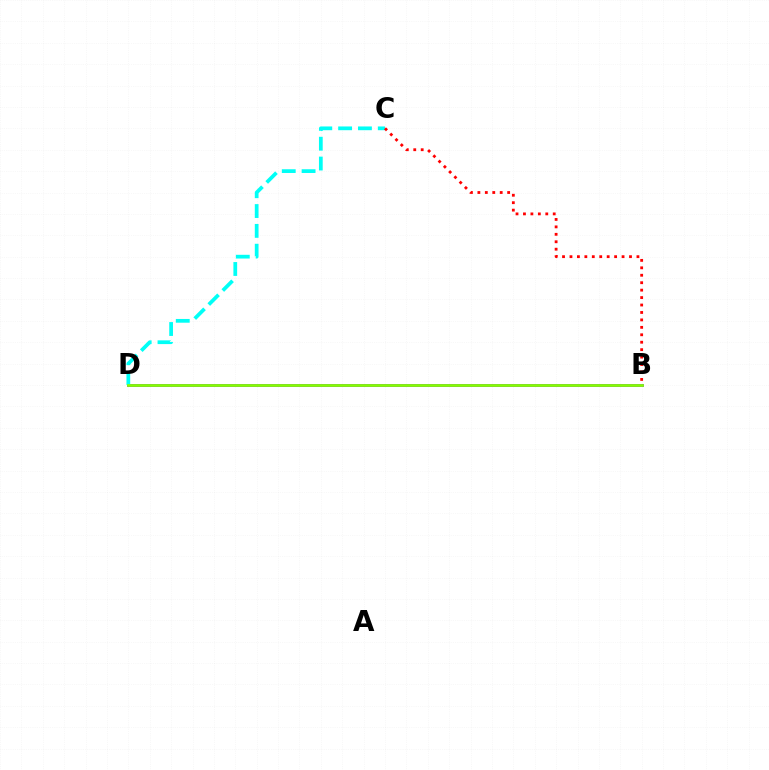{('B', 'D'): [{'color': '#7200ff', 'line_style': 'solid', 'thickness': 1.95}, {'color': '#84ff00', 'line_style': 'solid', 'thickness': 1.96}], ('C', 'D'): [{'color': '#00fff6', 'line_style': 'dashed', 'thickness': 2.69}], ('B', 'C'): [{'color': '#ff0000', 'line_style': 'dotted', 'thickness': 2.02}]}